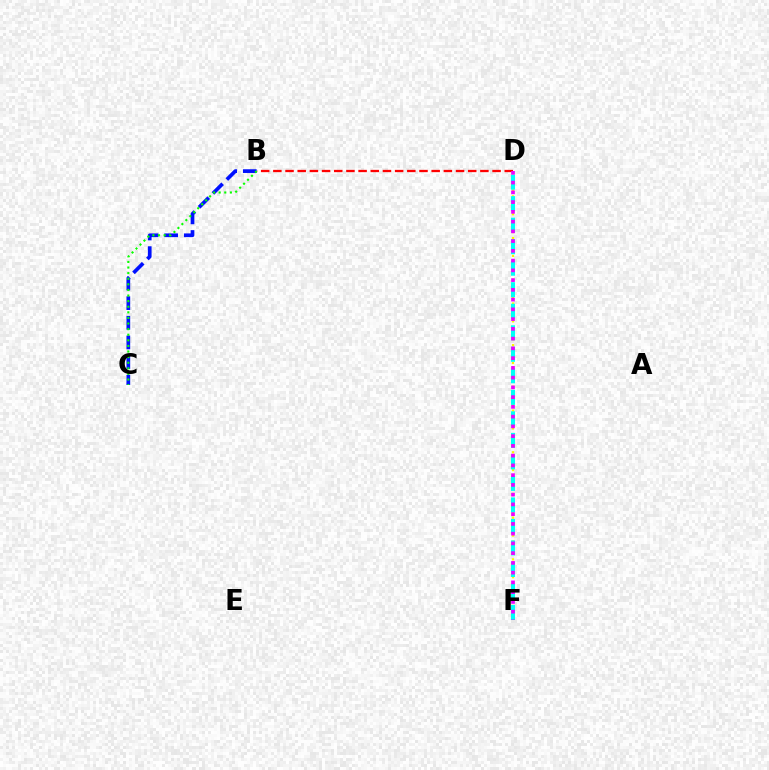{('D', 'F'): [{'color': '#fcf500', 'line_style': 'dotted', 'thickness': 1.62}, {'color': '#00fff6', 'line_style': 'dashed', 'thickness': 2.92}, {'color': '#ee00ff', 'line_style': 'dotted', 'thickness': 2.65}], ('B', 'C'): [{'color': '#0010ff', 'line_style': 'dashed', 'thickness': 2.67}, {'color': '#08ff00', 'line_style': 'dotted', 'thickness': 1.52}], ('B', 'D'): [{'color': '#ff0000', 'line_style': 'dashed', 'thickness': 1.65}]}